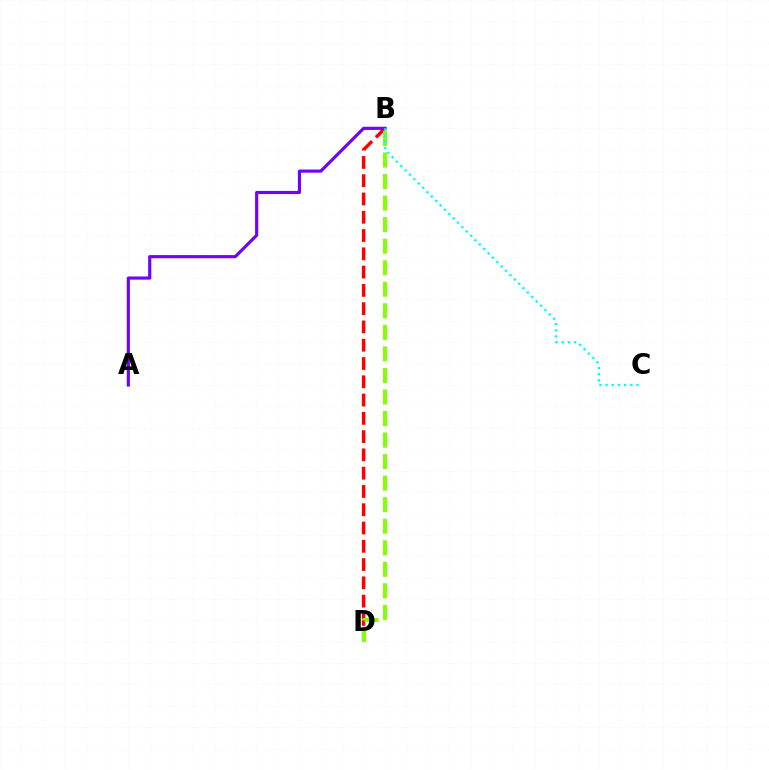{('B', 'D'): [{'color': '#ff0000', 'line_style': 'dashed', 'thickness': 2.48}, {'color': '#84ff00', 'line_style': 'dashed', 'thickness': 2.93}], ('A', 'B'): [{'color': '#7200ff', 'line_style': 'solid', 'thickness': 2.27}], ('B', 'C'): [{'color': '#00fff6', 'line_style': 'dotted', 'thickness': 1.68}]}